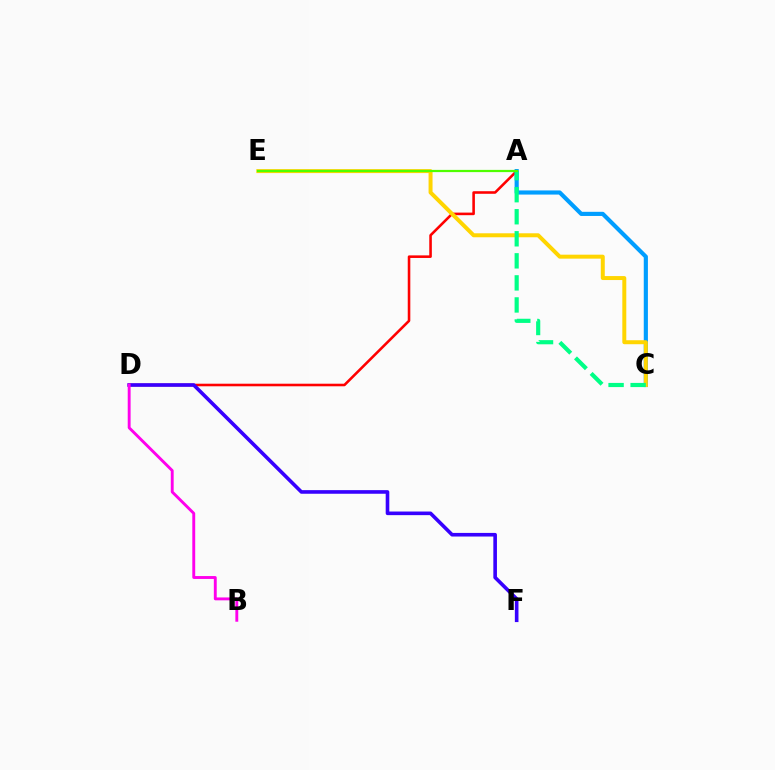{('A', 'D'): [{'color': '#ff0000', 'line_style': 'solid', 'thickness': 1.86}], ('A', 'C'): [{'color': '#009eff', 'line_style': 'solid', 'thickness': 2.98}, {'color': '#00ff86', 'line_style': 'dashed', 'thickness': 3.0}], ('D', 'F'): [{'color': '#3700ff', 'line_style': 'solid', 'thickness': 2.6}], ('C', 'E'): [{'color': '#ffd500', 'line_style': 'solid', 'thickness': 2.86}], ('A', 'E'): [{'color': '#4fff00', 'line_style': 'solid', 'thickness': 1.6}], ('B', 'D'): [{'color': '#ff00ed', 'line_style': 'solid', 'thickness': 2.08}]}